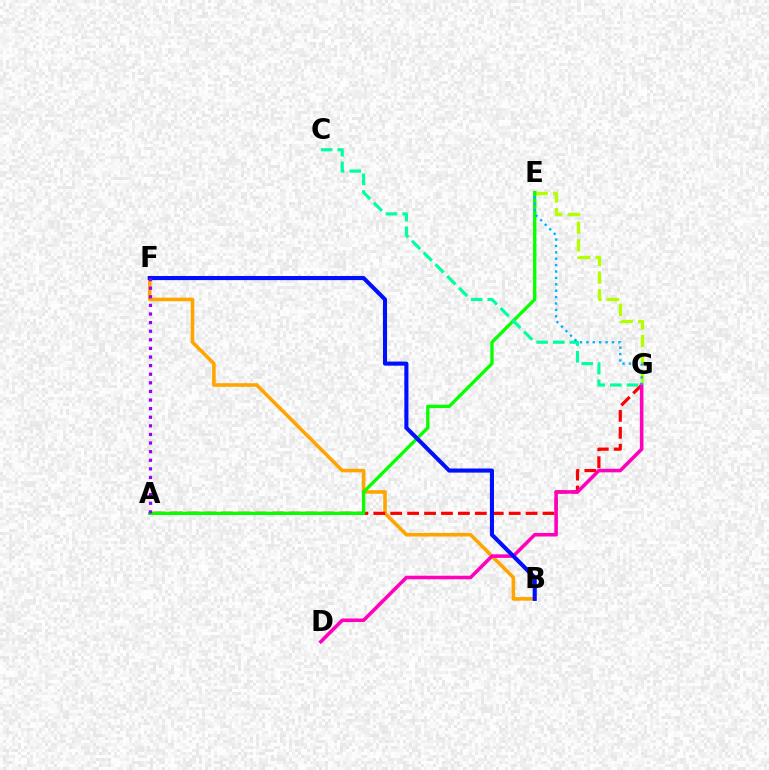{('B', 'F'): [{'color': '#ffa500', 'line_style': 'solid', 'thickness': 2.58}, {'color': '#0010ff', 'line_style': 'solid', 'thickness': 2.94}], ('E', 'G'): [{'color': '#b3ff00', 'line_style': 'dashed', 'thickness': 2.41}, {'color': '#00b5ff', 'line_style': 'dotted', 'thickness': 1.74}], ('A', 'G'): [{'color': '#ff0000', 'line_style': 'dashed', 'thickness': 2.3}], ('A', 'E'): [{'color': '#08ff00', 'line_style': 'solid', 'thickness': 2.39}], ('C', 'G'): [{'color': '#00ff9d', 'line_style': 'dashed', 'thickness': 2.26}], ('D', 'G'): [{'color': '#ff00bd', 'line_style': 'solid', 'thickness': 2.57}], ('A', 'F'): [{'color': '#9b00ff', 'line_style': 'dotted', 'thickness': 2.34}]}